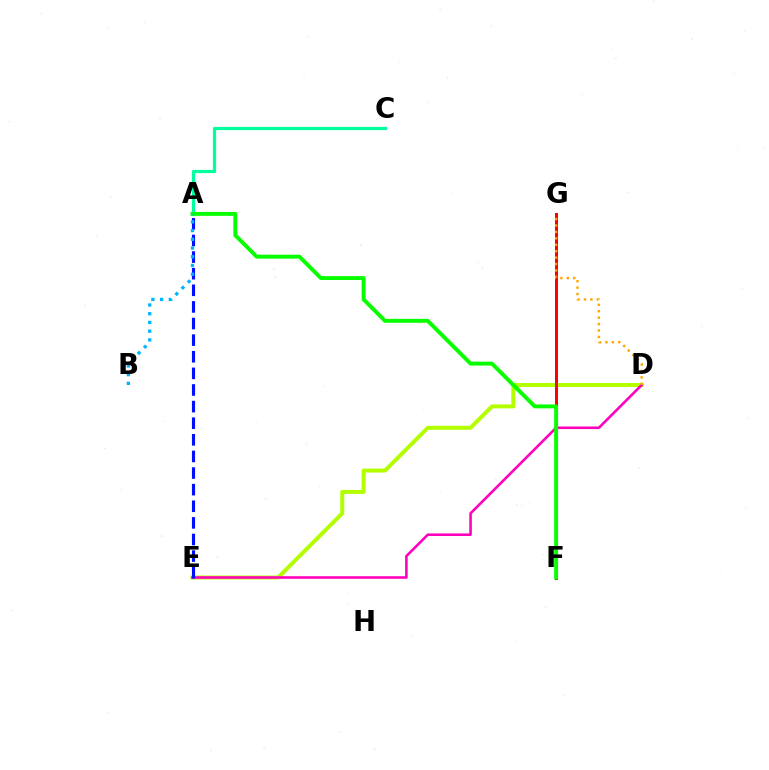{('F', 'G'): [{'color': '#9b00ff', 'line_style': 'solid', 'thickness': 2.17}, {'color': '#ff0000', 'line_style': 'solid', 'thickness': 2.14}], ('A', 'C'): [{'color': '#00ff9d', 'line_style': 'solid', 'thickness': 2.31}], ('D', 'E'): [{'color': '#b3ff00', 'line_style': 'solid', 'thickness': 2.88}, {'color': '#ff00bd', 'line_style': 'solid', 'thickness': 1.86}], ('A', 'E'): [{'color': '#0010ff', 'line_style': 'dashed', 'thickness': 2.26}], ('D', 'G'): [{'color': '#ffa500', 'line_style': 'dotted', 'thickness': 1.75}], ('A', 'F'): [{'color': '#08ff00', 'line_style': 'solid', 'thickness': 2.83}], ('A', 'B'): [{'color': '#00b5ff', 'line_style': 'dotted', 'thickness': 2.37}]}